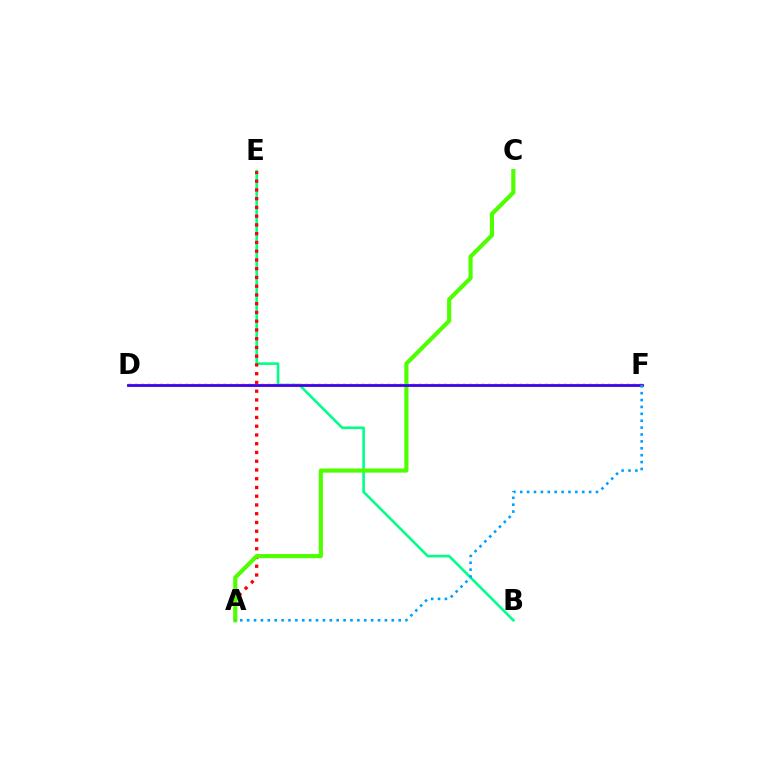{('D', 'F'): [{'color': '#ff00ed', 'line_style': 'dotted', 'thickness': 1.71}, {'color': '#ffd500', 'line_style': 'solid', 'thickness': 2.29}, {'color': '#3700ff', 'line_style': 'solid', 'thickness': 1.95}], ('B', 'E'): [{'color': '#00ff86', 'line_style': 'solid', 'thickness': 1.86}], ('A', 'E'): [{'color': '#ff0000', 'line_style': 'dotted', 'thickness': 2.38}], ('A', 'C'): [{'color': '#4fff00', 'line_style': 'solid', 'thickness': 2.98}], ('A', 'F'): [{'color': '#009eff', 'line_style': 'dotted', 'thickness': 1.87}]}